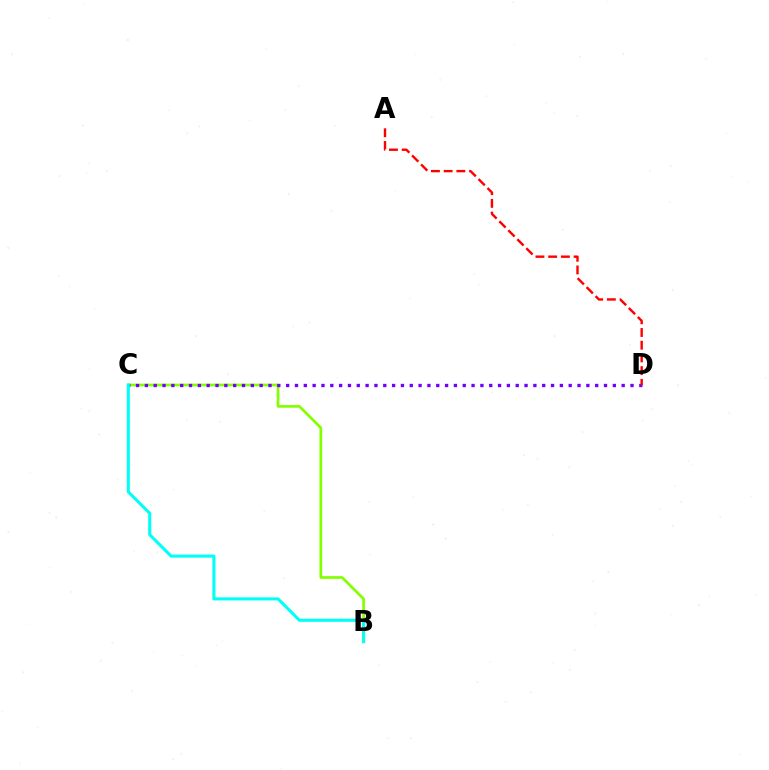{('B', 'C'): [{'color': '#84ff00', 'line_style': 'solid', 'thickness': 1.96}, {'color': '#00fff6', 'line_style': 'solid', 'thickness': 2.21}], ('C', 'D'): [{'color': '#7200ff', 'line_style': 'dotted', 'thickness': 2.4}], ('A', 'D'): [{'color': '#ff0000', 'line_style': 'dashed', 'thickness': 1.73}]}